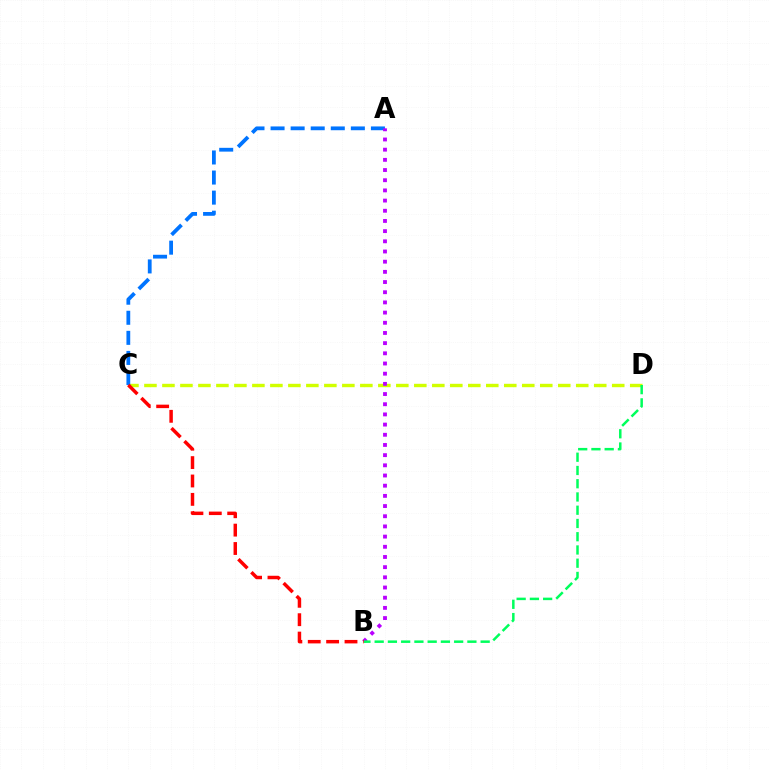{('C', 'D'): [{'color': '#d1ff00', 'line_style': 'dashed', 'thickness': 2.44}], ('A', 'C'): [{'color': '#0074ff', 'line_style': 'dashed', 'thickness': 2.73}], ('A', 'B'): [{'color': '#b900ff', 'line_style': 'dotted', 'thickness': 2.77}], ('B', 'D'): [{'color': '#00ff5c', 'line_style': 'dashed', 'thickness': 1.8}], ('B', 'C'): [{'color': '#ff0000', 'line_style': 'dashed', 'thickness': 2.5}]}